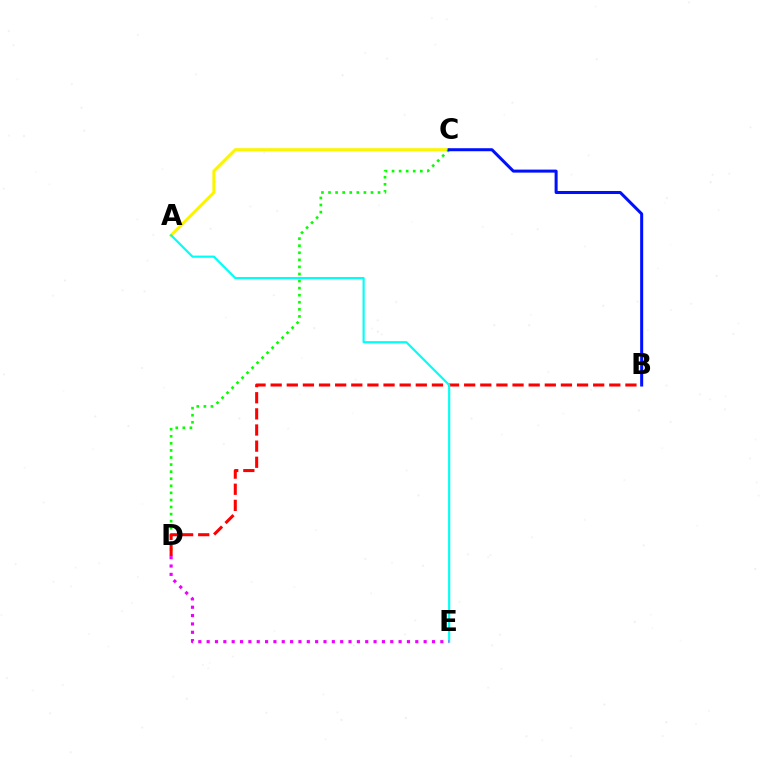{('A', 'C'): [{'color': '#fcf500', 'line_style': 'solid', 'thickness': 2.2}], ('C', 'D'): [{'color': '#08ff00', 'line_style': 'dotted', 'thickness': 1.92}], ('B', 'C'): [{'color': '#0010ff', 'line_style': 'solid', 'thickness': 2.18}], ('B', 'D'): [{'color': '#ff0000', 'line_style': 'dashed', 'thickness': 2.19}], ('A', 'E'): [{'color': '#00fff6', 'line_style': 'solid', 'thickness': 1.56}], ('D', 'E'): [{'color': '#ee00ff', 'line_style': 'dotted', 'thickness': 2.27}]}